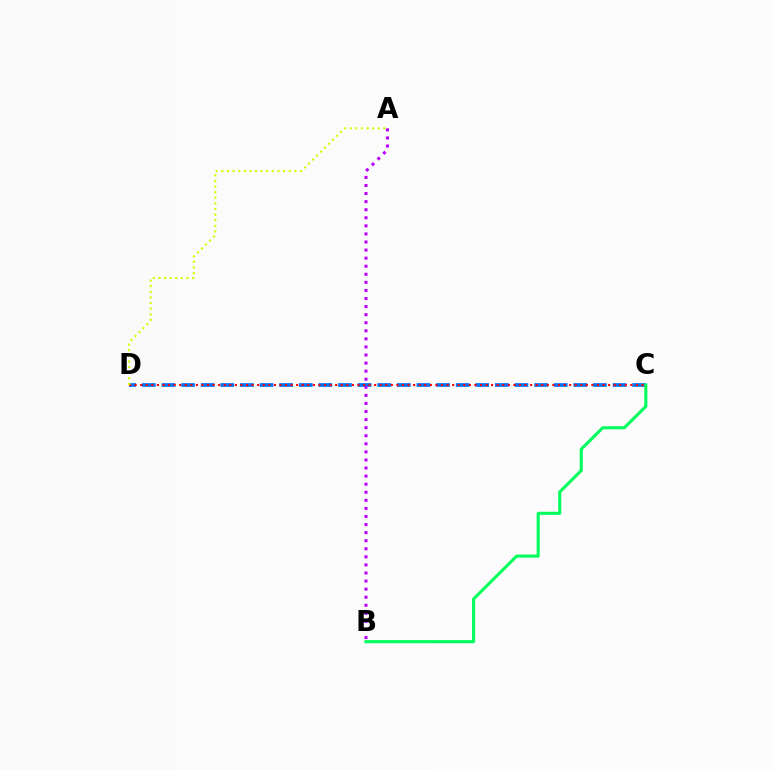{('C', 'D'): [{'color': '#0074ff', 'line_style': 'dashed', 'thickness': 2.66}, {'color': '#ff0000', 'line_style': 'dotted', 'thickness': 1.51}], ('A', 'B'): [{'color': '#b900ff', 'line_style': 'dotted', 'thickness': 2.19}], ('B', 'C'): [{'color': '#00ff5c', 'line_style': 'solid', 'thickness': 2.22}], ('A', 'D'): [{'color': '#d1ff00', 'line_style': 'dotted', 'thickness': 1.53}]}